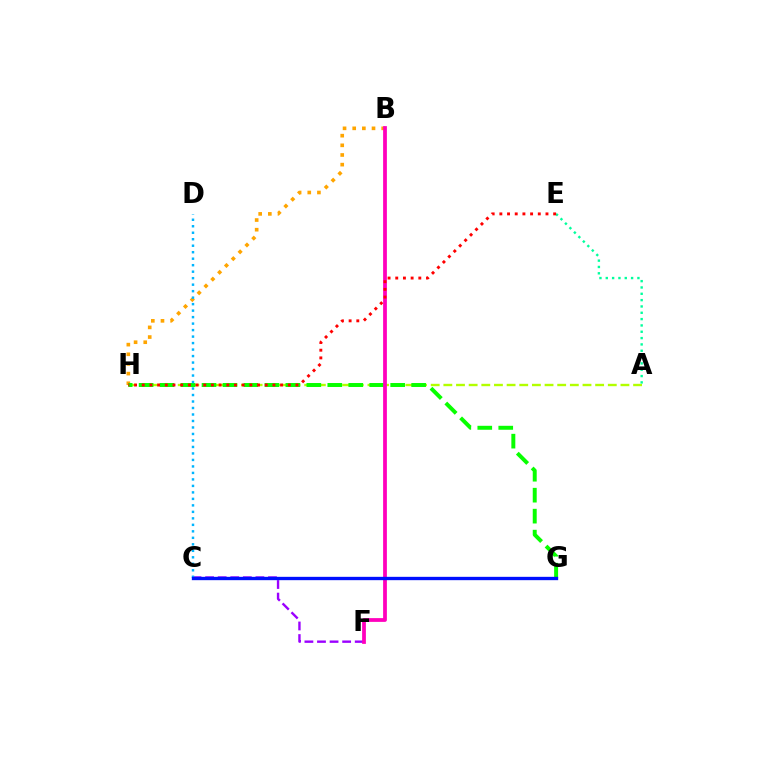{('B', 'H'): [{'color': '#ffa500', 'line_style': 'dotted', 'thickness': 2.62}], ('C', 'F'): [{'color': '#9b00ff', 'line_style': 'dashed', 'thickness': 1.71}], ('A', 'H'): [{'color': '#b3ff00', 'line_style': 'dashed', 'thickness': 1.72}], ('G', 'H'): [{'color': '#08ff00', 'line_style': 'dashed', 'thickness': 2.85}], ('A', 'E'): [{'color': '#00ff9d', 'line_style': 'dotted', 'thickness': 1.72}], ('B', 'F'): [{'color': '#ff00bd', 'line_style': 'solid', 'thickness': 2.71}], ('E', 'H'): [{'color': '#ff0000', 'line_style': 'dotted', 'thickness': 2.09}], ('C', 'D'): [{'color': '#00b5ff', 'line_style': 'dotted', 'thickness': 1.76}], ('C', 'G'): [{'color': '#0010ff', 'line_style': 'solid', 'thickness': 2.4}]}